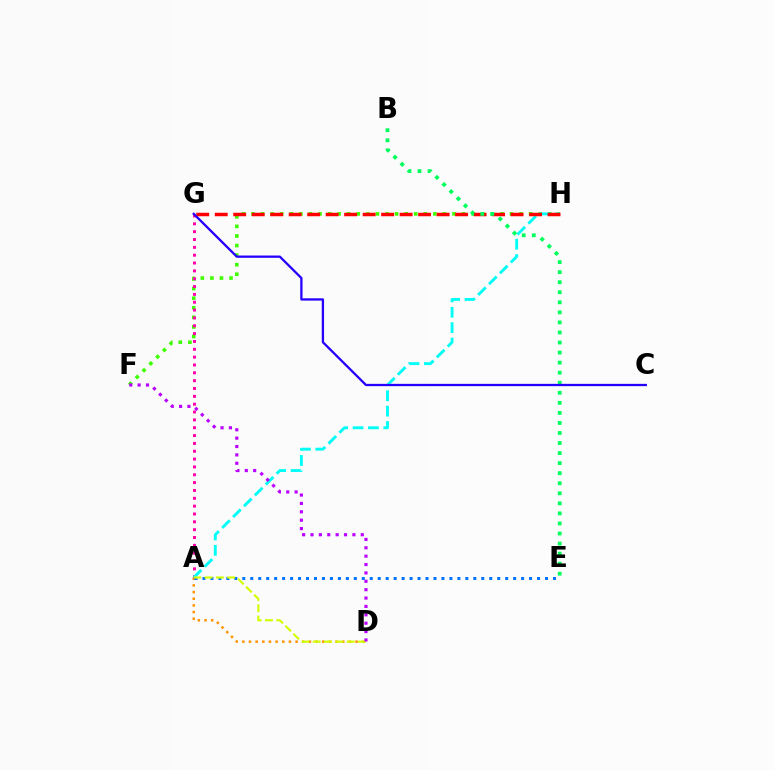{('A', 'D'): [{'color': '#ff9400', 'line_style': 'dotted', 'thickness': 1.81}, {'color': '#d1ff00', 'line_style': 'dashed', 'thickness': 1.54}], ('F', 'H'): [{'color': '#3dff00', 'line_style': 'dotted', 'thickness': 2.6}], ('A', 'G'): [{'color': '#ff00ac', 'line_style': 'dotted', 'thickness': 2.13}], ('A', 'H'): [{'color': '#00fff6', 'line_style': 'dashed', 'thickness': 2.09}], ('A', 'E'): [{'color': '#0074ff', 'line_style': 'dotted', 'thickness': 2.16}], ('G', 'H'): [{'color': '#ff0000', 'line_style': 'dashed', 'thickness': 2.51}], ('B', 'E'): [{'color': '#00ff5c', 'line_style': 'dotted', 'thickness': 2.73}], ('C', 'G'): [{'color': '#2500ff', 'line_style': 'solid', 'thickness': 1.65}], ('D', 'F'): [{'color': '#b900ff', 'line_style': 'dotted', 'thickness': 2.28}]}